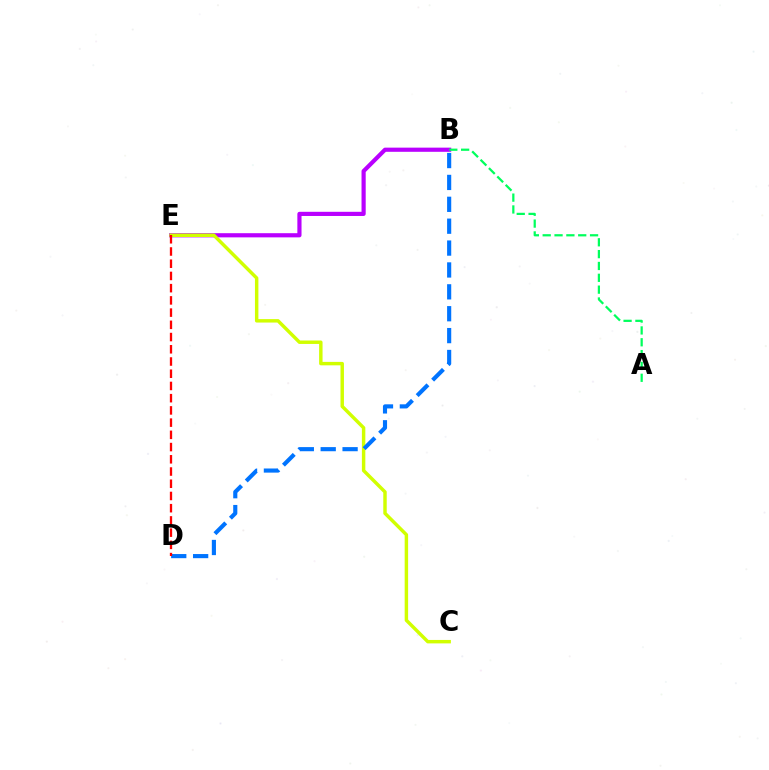{('B', 'E'): [{'color': '#b900ff', 'line_style': 'solid', 'thickness': 3.0}], ('A', 'B'): [{'color': '#00ff5c', 'line_style': 'dashed', 'thickness': 1.61}], ('C', 'E'): [{'color': '#d1ff00', 'line_style': 'solid', 'thickness': 2.48}], ('B', 'D'): [{'color': '#0074ff', 'line_style': 'dashed', 'thickness': 2.97}], ('D', 'E'): [{'color': '#ff0000', 'line_style': 'dashed', 'thickness': 1.66}]}